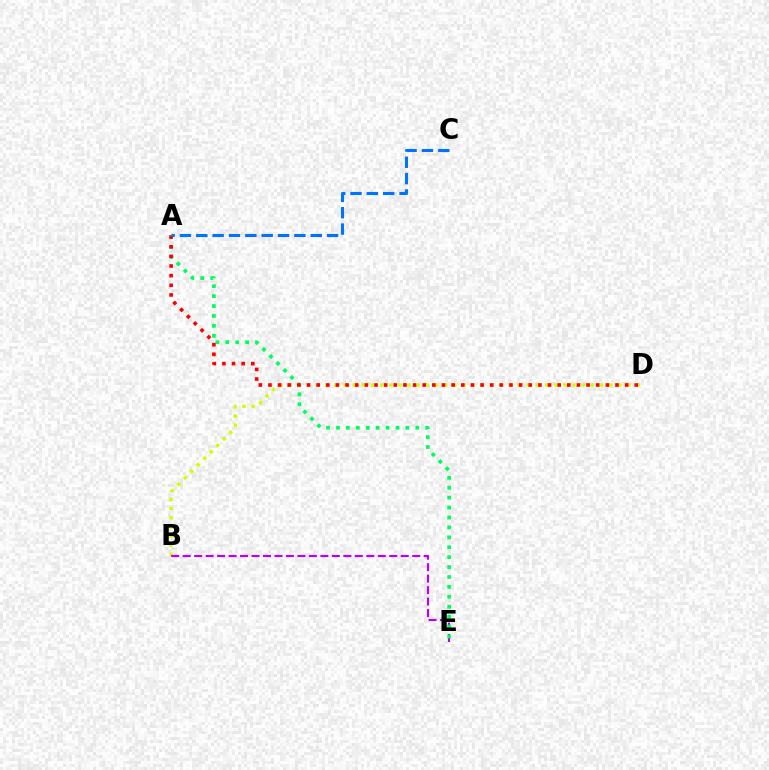{('B', 'D'): [{'color': '#d1ff00', 'line_style': 'dotted', 'thickness': 2.49}], ('B', 'E'): [{'color': '#b900ff', 'line_style': 'dashed', 'thickness': 1.56}], ('A', 'E'): [{'color': '#00ff5c', 'line_style': 'dotted', 'thickness': 2.69}], ('A', 'D'): [{'color': '#ff0000', 'line_style': 'dotted', 'thickness': 2.62}], ('A', 'C'): [{'color': '#0074ff', 'line_style': 'dashed', 'thickness': 2.22}]}